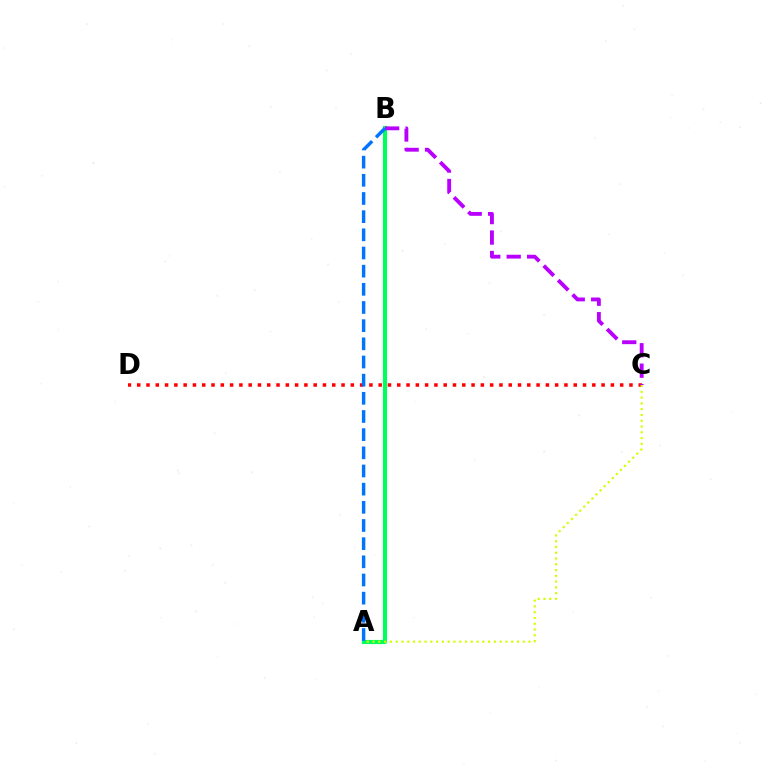{('A', 'B'): [{'color': '#00ff5c', 'line_style': 'solid', 'thickness': 2.98}, {'color': '#0074ff', 'line_style': 'dashed', 'thickness': 2.47}], ('C', 'D'): [{'color': '#ff0000', 'line_style': 'dotted', 'thickness': 2.52}], ('B', 'C'): [{'color': '#b900ff', 'line_style': 'dashed', 'thickness': 2.78}], ('A', 'C'): [{'color': '#d1ff00', 'line_style': 'dotted', 'thickness': 1.57}]}